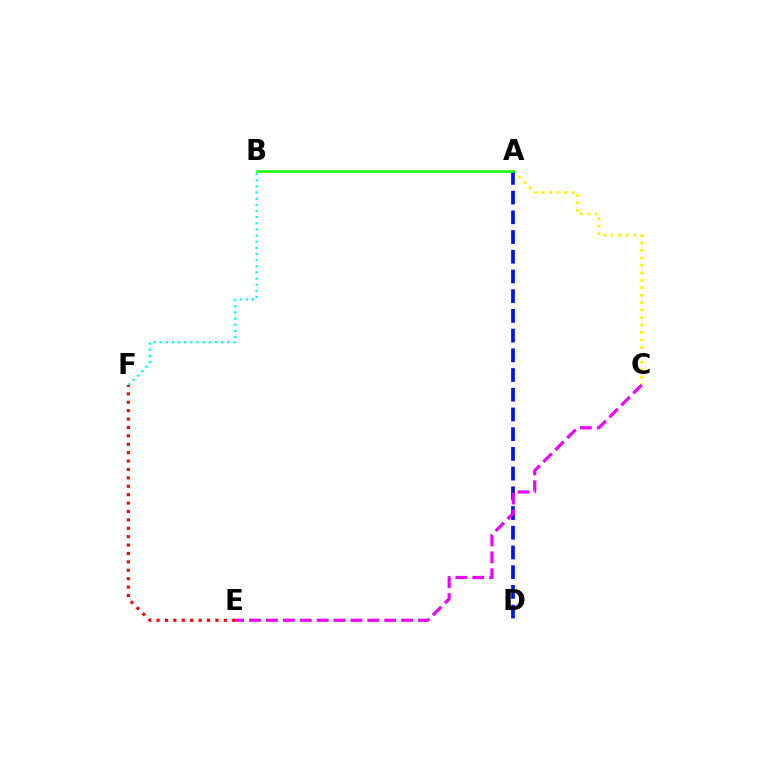{('A', 'C'): [{'color': '#fcf500', 'line_style': 'dotted', 'thickness': 2.02}], ('B', 'F'): [{'color': '#00fff6', 'line_style': 'dotted', 'thickness': 1.67}], ('A', 'D'): [{'color': '#0010ff', 'line_style': 'dashed', 'thickness': 2.68}], ('C', 'E'): [{'color': '#ee00ff', 'line_style': 'dashed', 'thickness': 2.3}], ('A', 'B'): [{'color': '#08ff00', 'line_style': 'solid', 'thickness': 1.81}], ('E', 'F'): [{'color': '#ff0000', 'line_style': 'dotted', 'thickness': 2.28}]}